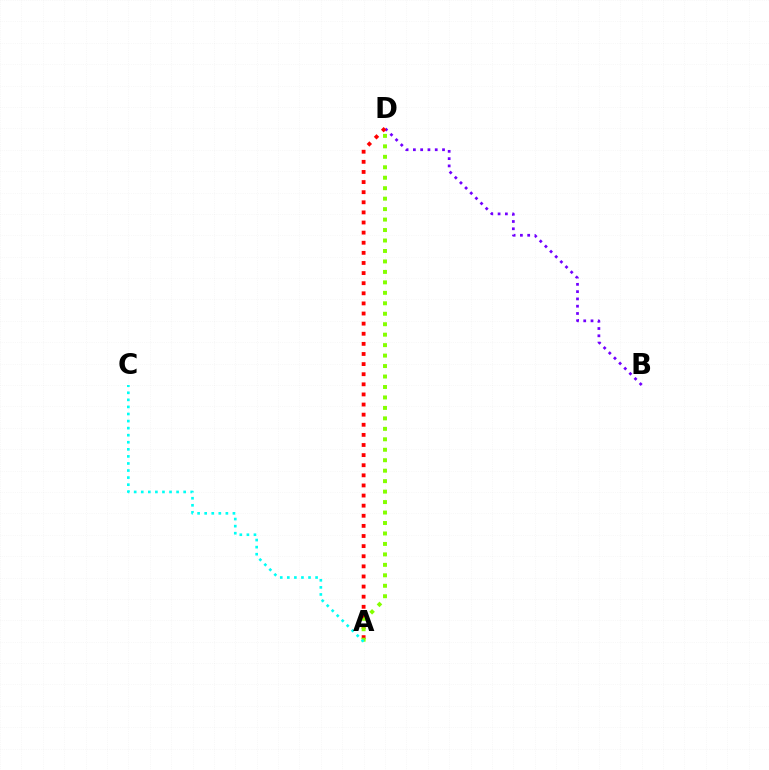{('B', 'D'): [{'color': '#7200ff', 'line_style': 'dotted', 'thickness': 1.98}], ('A', 'D'): [{'color': '#ff0000', 'line_style': 'dotted', 'thickness': 2.75}, {'color': '#84ff00', 'line_style': 'dotted', 'thickness': 2.84}], ('A', 'C'): [{'color': '#00fff6', 'line_style': 'dotted', 'thickness': 1.92}]}